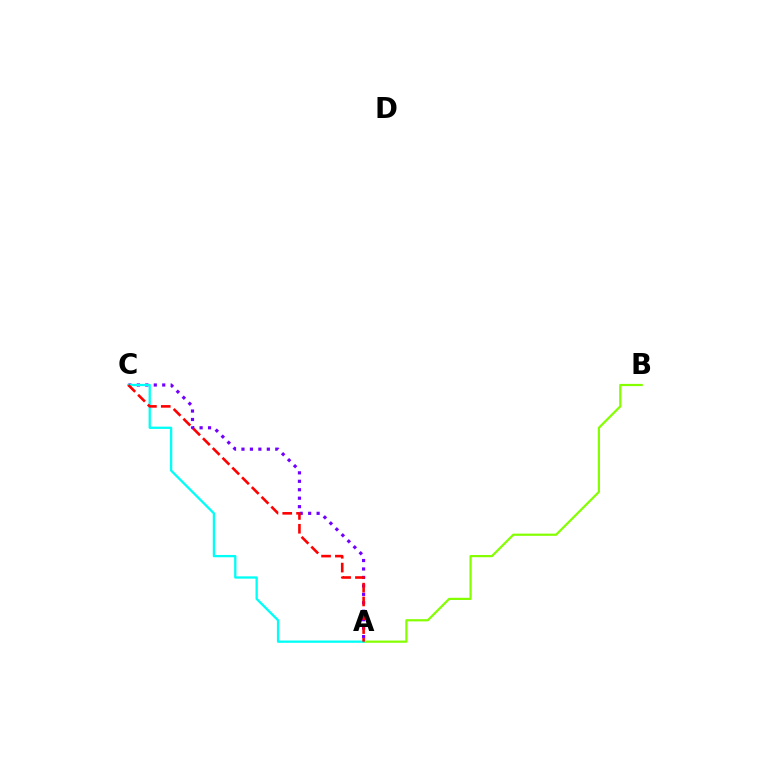{('A', 'C'): [{'color': '#7200ff', 'line_style': 'dotted', 'thickness': 2.3}, {'color': '#00fff6', 'line_style': 'solid', 'thickness': 1.66}, {'color': '#ff0000', 'line_style': 'dashed', 'thickness': 1.88}], ('A', 'B'): [{'color': '#84ff00', 'line_style': 'solid', 'thickness': 1.59}]}